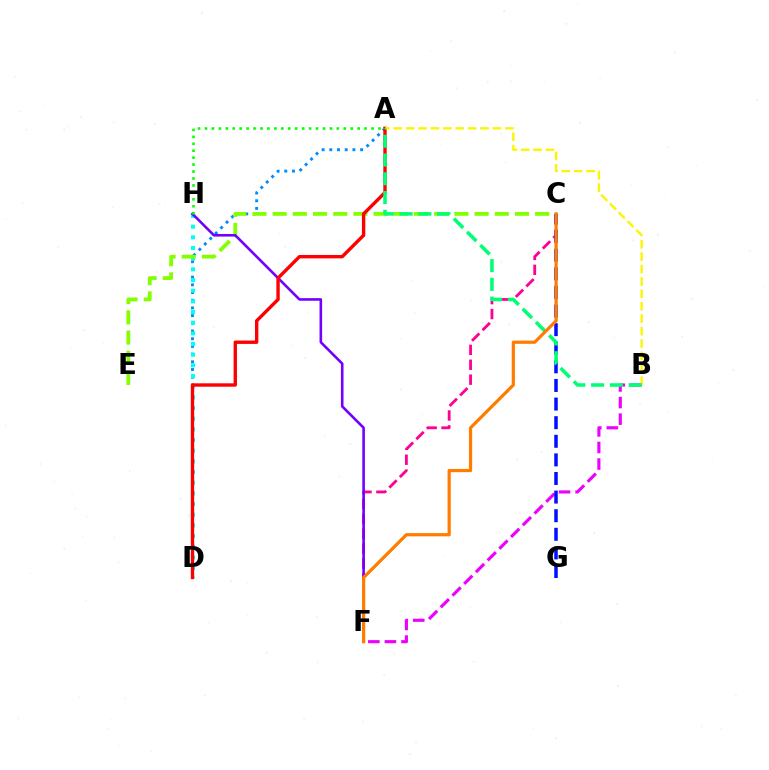{('B', 'F'): [{'color': '#ee00ff', 'line_style': 'dashed', 'thickness': 2.25}], ('C', 'F'): [{'color': '#ff0094', 'line_style': 'dashed', 'thickness': 2.02}, {'color': '#ff7c00', 'line_style': 'solid', 'thickness': 2.31}], ('A', 'D'): [{'color': '#008cff', 'line_style': 'dotted', 'thickness': 2.09}, {'color': '#ff0000', 'line_style': 'solid', 'thickness': 2.43}], ('D', 'H'): [{'color': '#00fff6', 'line_style': 'dotted', 'thickness': 2.9}], ('C', 'E'): [{'color': '#84ff00', 'line_style': 'dashed', 'thickness': 2.74}], ('F', 'H'): [{'color': '#7200ff', 'line_style': 'solid', 'thickness': 1.87}], ('A', 'B'): [{'color': '#fcf500', 'line_style': 'dashed', 'thickness': 1.68}, {'color': '#00ff74', 'line_style': 'dashed', 'thickness': 2.55}], ('C', 'G'): [{'color': '#0010ff', 'line_style': 'dashed', 'thickness': 2.53}], ('A', 'H'): [{'color': '#08ff00', 'line_style': 'dotted', 'thickness': 1.89}]}